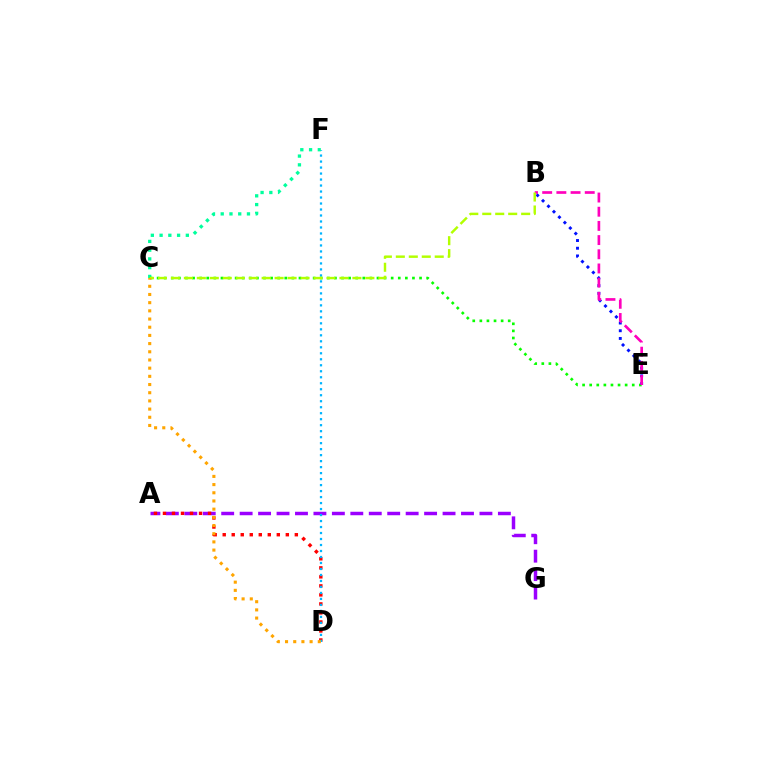{('A', 'G'): [{'color': '#9b00ff', 'line_style': 'dashed', 'thickness': 2.51}], ('A', 'D'): [{'color': '#ff0000', 'line_style': 'dotted', 'thickness': 2.45}], ('D', 'F'): [{'color': '#00b5ff', 'line_style': 'dotted', 'thickness': 1.63}], ('C', 'F'): [{'color': '#00ff9d', 'line_style': 'dotted', 'thickness': 2.38}], ('C', 'E'): [{'color': '#08ff00', 'line_style': 'dotted', 'thickness': 1.93}], ('B', 'E'): [{'color': '#0010ff', 'line_style': 'dotted', 'thickness': 2.09}, {'color': '#ff00bd', 'line_style': 'dashed', 'thickness': 1.93}], ('B', 'C'): [{'color': '#b3ff00', 'line_style': 'dashed', 'thickness': 1.76}], ('C', 'D'): [{'color': '#ffa500', 'line_style': 'dotted', 'thickness': 2.22}]}